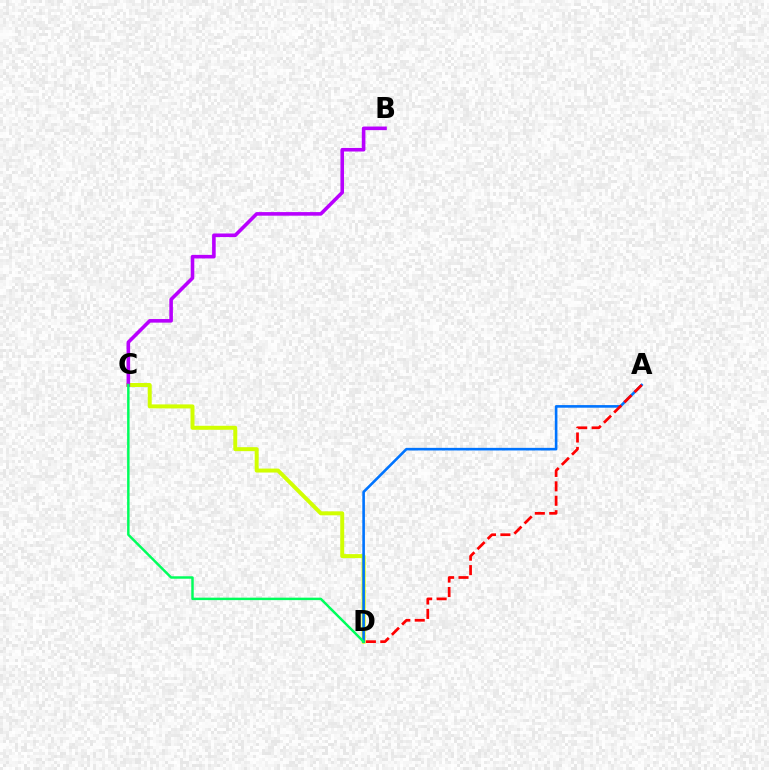{('C', 'D'): [{'color': '#d1ff00', 'line_style': 'solid', 'thickness': 2.86}, {'color': '#00ff5c', 'line_style': 'solid', 'thickness': 1.77}], ('B', 'C'): [{'color': '#b900ff', 'line_style': 'solid', 'thickness': 2.58}], ('A', 'D'): [{'color': '#0074ff', 'line_style': 'solid', 'thickness': 1.88}, {'color': '#ff0000', 'line_style': 'dashed', 'thickness': 1.96}]}